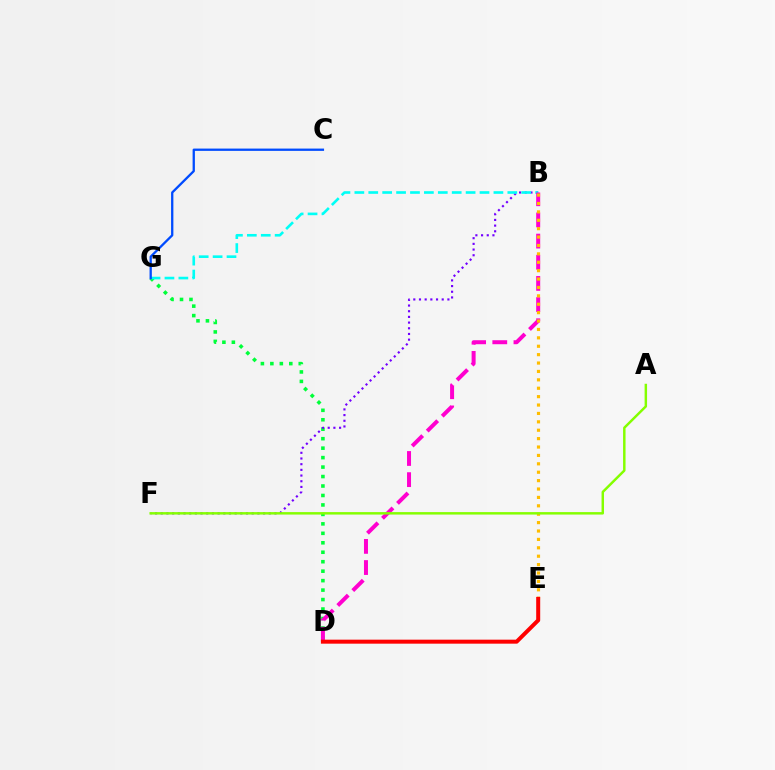{('D', 'G'): [{'color': '#00ff39', 'line_style': 'dotted', 'thickness': 2.57}], ('B', 'F'): [{'color': '#7200ff', 'line_style': 'dotted', 'thickness': 1.54}], ('B', 'G'): [{'color': '#00fff6', 'line_style': 'dashed', 'thickness': 1.89}], ('B', 'D'): [{'color': '#ff00cf', 'line_style': 'dashed', 'thickness': 2.87}], ('C', 'G'): [{'color': '#004bff', 'line_style': 'solid', 'thickness': 1.65}], ('B', 'E'): [{'color': '#ffbd00', 'line_style': 'dotted', 'thickness': 2.28}], ('A', 'F'): [{'color': '#84ff00', 'line_style': 'solid', 'thickness': 1.77}], ('D', 'E'): [{'color': '#ff0000', 'line_style': 'solid', 'thickness': 2.88}]}